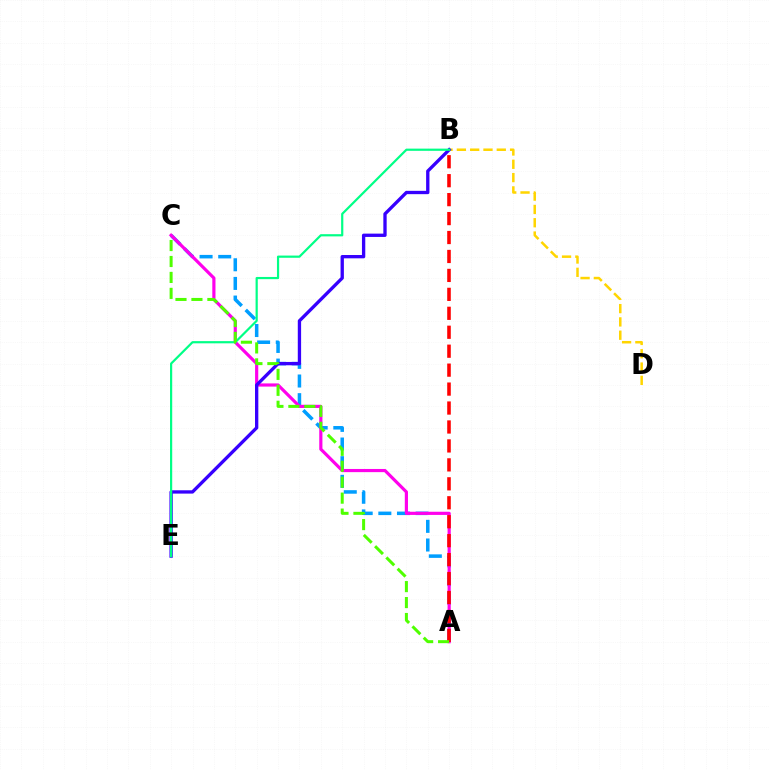{('B', 'D'): [{'color': '#ffd500', 'line_style': 'dashed', 'thickness': 1.81}], ('A', 'C'): [{'color': '#009eff', 'line_style': 'dashed', 'thickness': 2.53}, {'color': '#ff00ed', 'line_style': 'solid', 'thickness': 2.29}, {'color': '#4fff00', 'line_style': 'dashed', 'thickness': 2.17}], ('B', 'E'): [{'color': '#3700ff', 'line_style': 'solid', 'thickness': 2.39}, {'color': '#00ff86', 'line_style': 'solid', 'thickness': 1.59}], ('A', 'B'): [{'color': '#ff0000', 'line_style': 'dashed', 'thickness': 2.57}]}